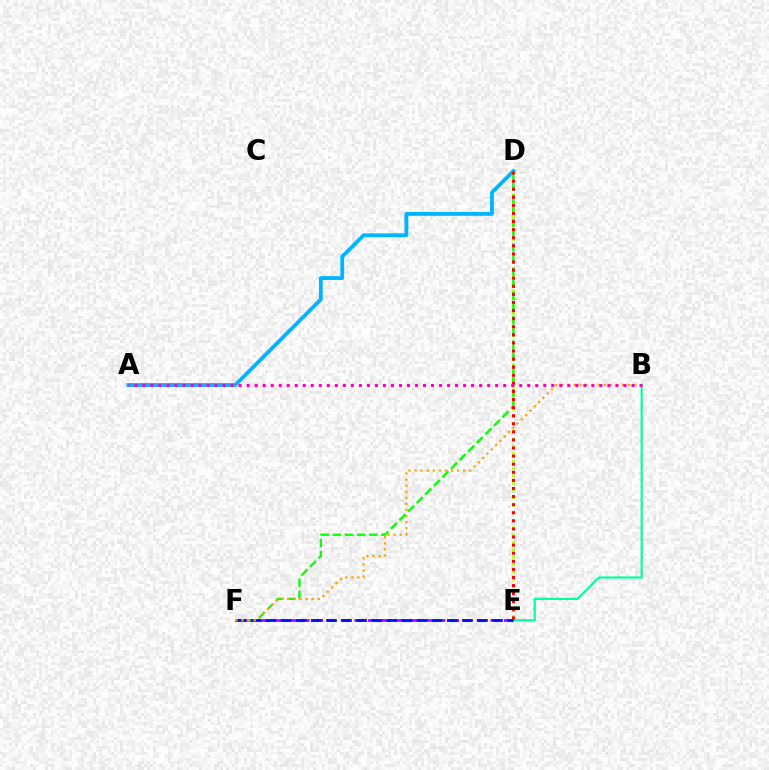{('E', 'F'): [{'color': '#9b00ff', 'line_style': 'dashed', 'thickness': 1.85}, {'color': '#0010ff', 'line_style': 'dashed', 'thickness': 2.05}], ('A', 'D'): [{'color': '#00b5ff', 'line_style': 'solid', 'thickness': 2.75}], ('B', 'E'): [{'color': '#00ff9d', 'line_style': 'solid', 'thickness': 1.55}], ('D', 'E'): [{'color': '#b3ff00', 'line_style': 'dotted', 'thickness': 2.01}, {'color': '#ff0000', 'line_style': 'dotted', 'thickness': 2.2}], ('D', 'F'): [{'color': '#08ff00', 'line_style': 'dashed', 'thickness': 1.65}], ('B', 'F'): [{'color': '#ffa500', 'line_style': 'dotted', 'thickness': 1.65}], ('A', 'B'): [{'color': '#ff00bd', 'line_style': 'dotted', 'thickness': 2.18}]}